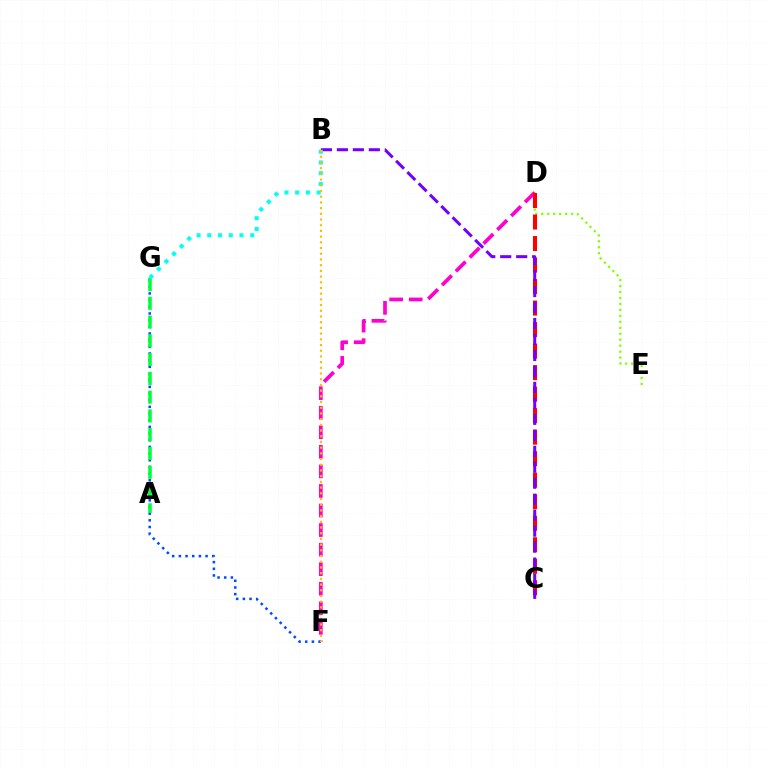{('D', 'E'): [{'color': '#84ff00', 'line_style': 'dotted', 'thickness': 1.62}], ('D', 'F'): [{'color': '#ff00cf', 'line_style': 'dashed', 'thickness': 2.66}], ('F', 'G'): [{'color': '#004bff', 'line_style': 'dotted', 'thickness': 1.81}], ('C', 'D'): [{'color': '#ff0000', 'line_style': 'dashed', 'thickness': 2.92}], ('B', 'C'): [{'color': '#7200ff', 'line_style': 'dashed', 'thickness': 2.17}], ('A', 'G'): [{'color': '#00ff39', 'line_style': 'dashed', 'thickness': 2.55}], ('B', 'G'): [{'color': '#00fff6', 'line_style': 'dotted', 'thickness': 2.92}], ('B', 'F'): [{'color': '#ffbd00', 'line_style': 'dotted', 'thickness': 1.55}]}